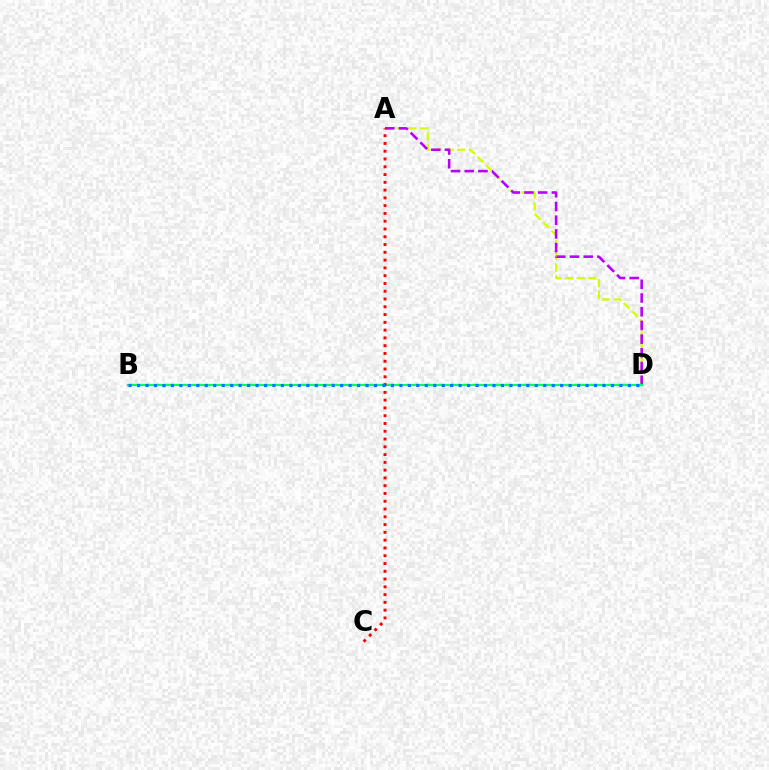{('A', 'D'): [{'color': '#d1ff00', 'line_style': 'dashed', 'thickness': 1.59}, {'color': '#b900ff', 'line_style': 'dashed', 'thickness': 1.86}], ('B', 'D'): [{'color': '#00ff5c', 'line_style': 'solid', 'thickness': 1.59}, {'color': '#0074ff', 'line_style': 'dotted', 'thickness': 2.3}], ('A', 'C'): [{'color': '#ff0000', 'line_style': 'dotted', 'thickness': 2.11}]}